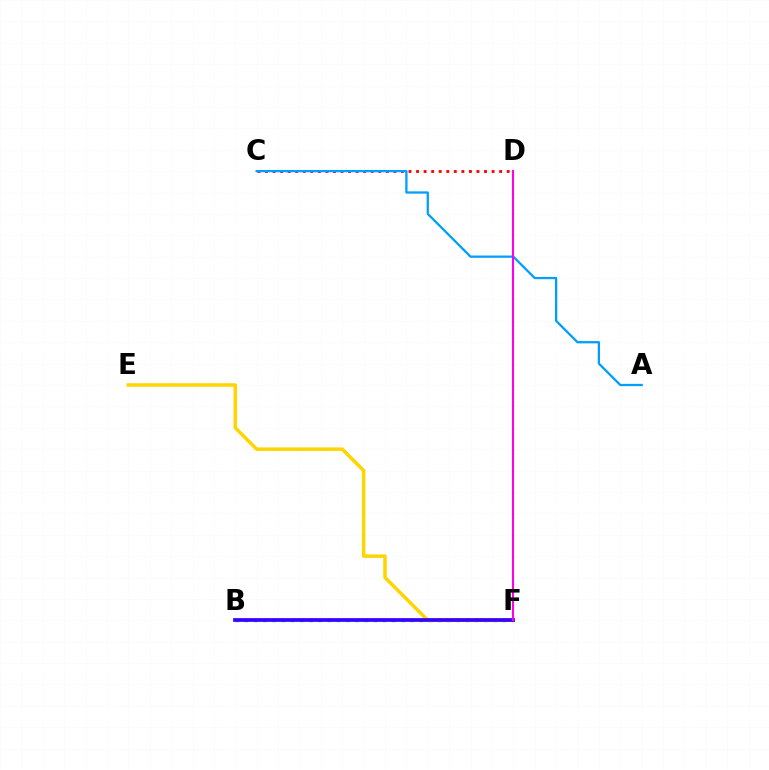{('C', 'D'): [{'color': '#ff0000', 'line_style': 'dotted', 'thickness': 2.05}], ('A', 'C'): [{'color': '#009eff', 'line_style': 'solid', 'thickness': 1.64}], ('B', 'F'): [{'color': '#00ff86', 'line_style': 'dotted', 'thickness': 2.5}, {'color': '#4fff00', 'line_style': 'dotted', 'thickness': 1.62}, {'color': '#3700ff', 'line_style': 'solid', 'thickness': 2.68}], ('E', 'F'): [{'color': '#ffd500', 'line_style': 'solid', 'thickness': 2.52}], ('D', 'F'): [{'color': '#ff00ed', 'line_style': 'solid', 'thickness': 1.5}]}